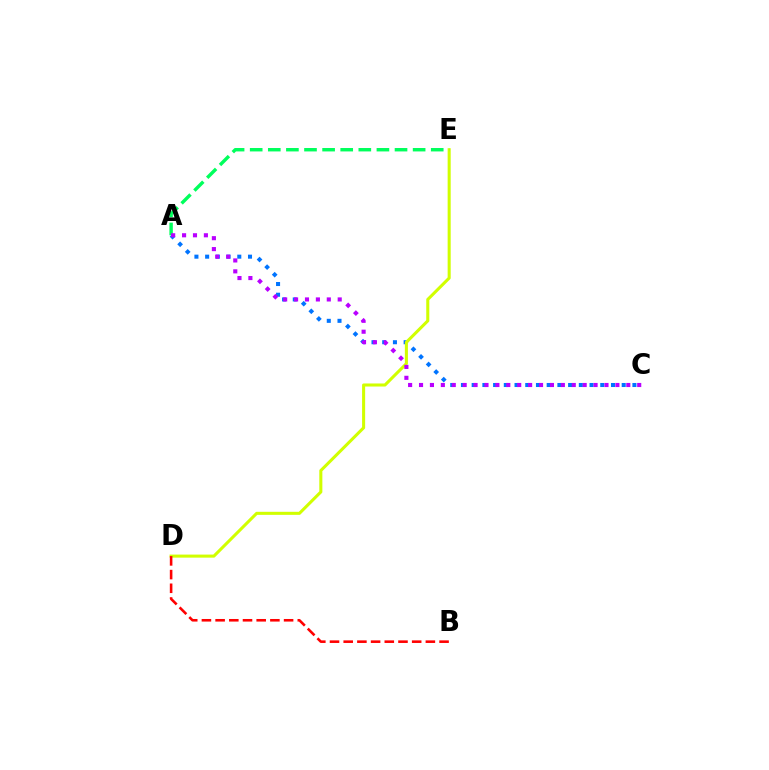{('A', 'C'): [{'color': '#0074ff', 'line_style': 'dotted', 'thickness': 2.91}, {'color': '#b900ff', 'line_style': 'dotted', 'thickness': 2.96}], ('D', 'E'): [{'color': '#d1ff00', 'line_style': 'solid', 'thickness': 2.2}], ('A', 'E'): [{'color': '#00ff5c', 'line_style': 'dashed', 'thickness': 2.46}], ('B', 'D'): [{'color': '#ff0000', 'line_style': 'dashed', 'thickness': 1.86}]}